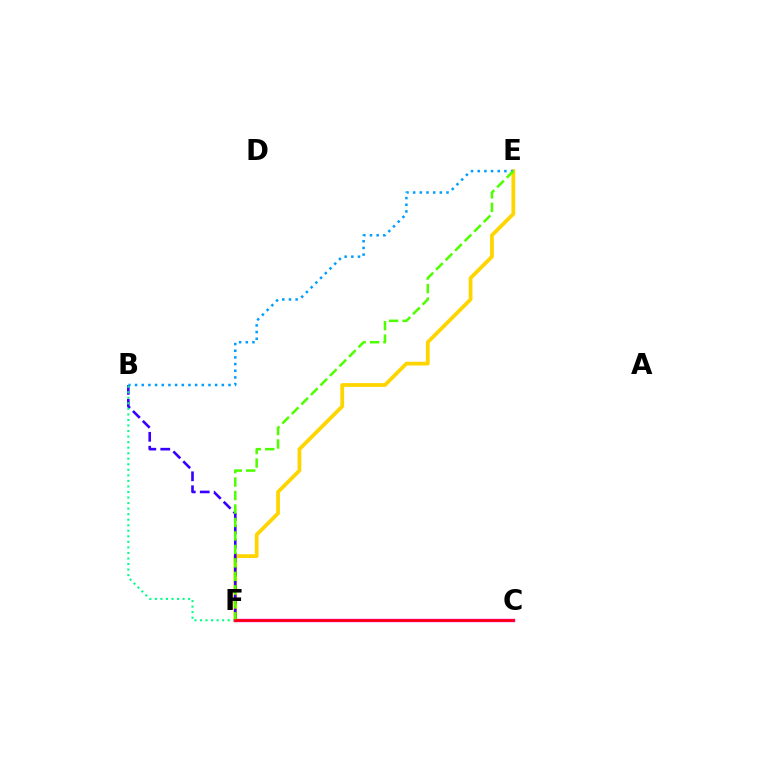{('E', 'F'): [{'color': '#ffd500', 'line_style': 'solid', 'thickness': 2.72}, {'color': '#4fff00', 'line_style': 'dashed', 'thickness': 1.83}], ('B', 'F'): [{'color': '#3700ff', 'line_style': 'dashed', 'thickness': 1.89}, {'color': '#00ff86', 'line_style': 'dotted', 'thickness': 1.51}], ('B', 'E'): [{'color': '#009eff', 'line_style': 'dotted', 'thickness': 1.81}], ('C', 'F'): [{'color': '#ff00ed', 'line_style': 'solid', 'thickness': 2.43}, {'color': '#ff0000', 'line_style': 'solid', 'thickness': 1.84}]}